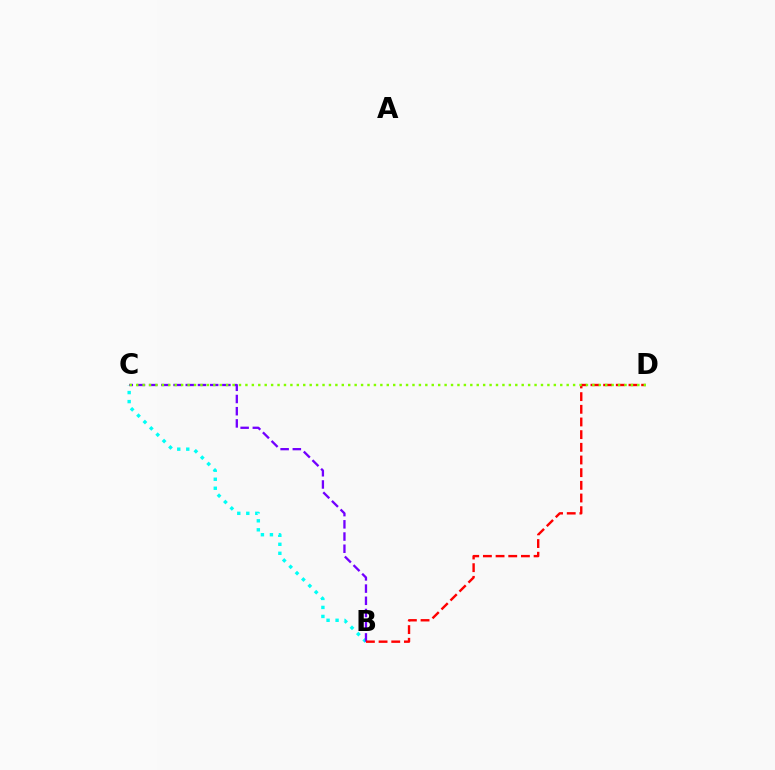{('B', 'C'): [{'color': '#00fff6', 'line_style': 'dotted', 'thickness': 2.45}, {'color': '#7200ff', 'line_style': 'dashed', 'thickness': 1.66}], ('B', 'D'): [{'color': '#ff0000', 'line_style': 'dashed', 'thickness': 1.72}], ('C', 'D'): [{'color': '#84ff00', 'line_style': 'dotted', 'thickness': 1.75}]}